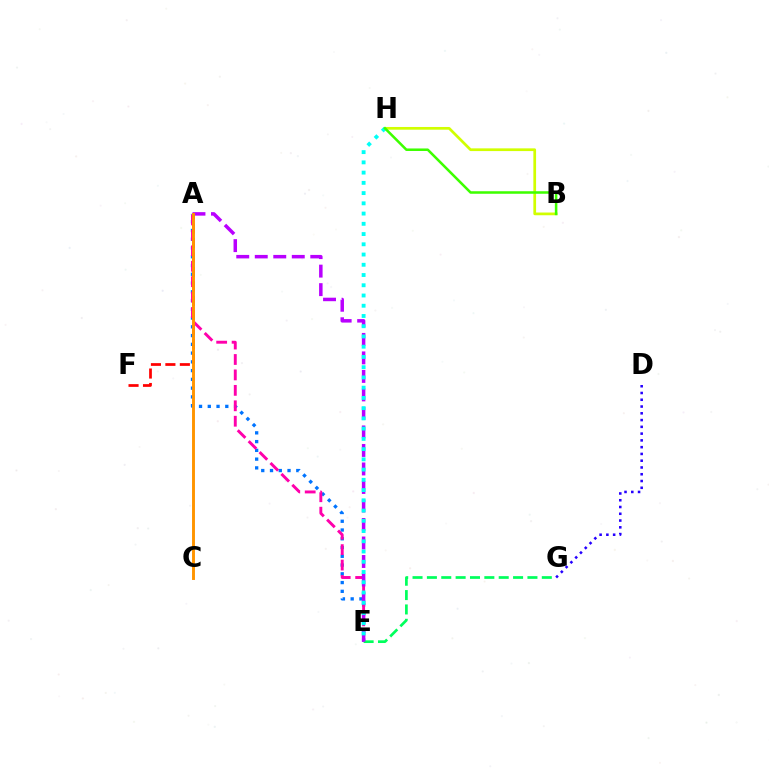{('A', 'E'): [{'color': '#0074ff', 'line_style': 'dotted', 'thickness': 2.38}, {'color': '#ff00ac', 'line_style': 'dashed', 'thickness': 2.1}, {'color': '#b900ff', 'line_style': 'dashed', 'thickness': 2.51}], ('D', 'G'): [{'color': '#2500ff', 'line_style': 'dotted', 'thickness': 1.84}], ('B', 'H'): [{'color': '#d1ff00', 'line_style': 'solid', 'thickness': 1.96}, {'color': '#3dff00', 'line_style': 'solid', 'thickness': 1.82}], ('E', 'G'): [{'color': '#00ff5c', 'line_style': 'dashed', 'thickness': 1.95}], ('A', 'F'): [{'color': '#ff0000', 'line_style': 'dashed', 'thickness': 1.96}], ('E', 'H'): [{'color': '#00fff6', 'line_style': 'dotted', 'thickness': 2.78}], ('A', 'C'): [{'color': '#ff9400', 'line_style': 'solid', 'thickness': 2.1}]}